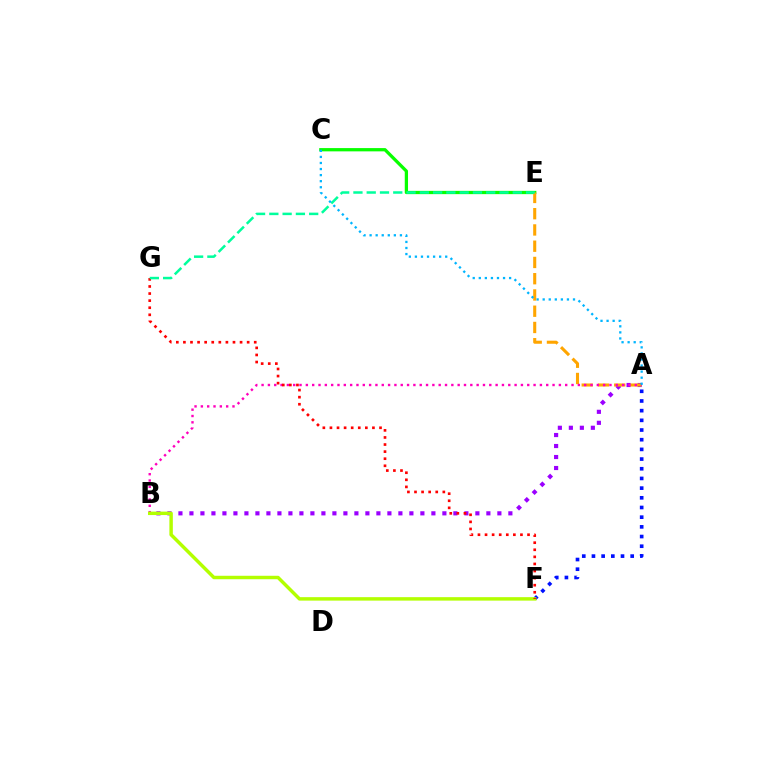{('A', 'B'): [{'color': '#9b00ff', 'line_style': 'dotted', 'thickness': 2.99}, {'color': '#ff00bd', 'line_style': 'dotted', 'thickness': 1.72}], ('C', 'E'): [{'color': '#08ff00', 'line_style': 'solid', 'thickness': 2.35}], ('A', 'E'): [{'color': '#ffa500', 'line_style': 'dashed', 'thickness': 2.21}], ('A', 'F'): [{'color': '#0010ff', 'line_style': 'dotted', 'thickness': 2.63}], ('B', 'F'): [{'color': '#b3ff00', 'line_style': 'solid', 'thickness': 2.49}], ('F', 'G'): [{'color': '#ff0000', 'line_style': 'dotted', 'thickness': 1.92}], ('E', 'G'): [{'color': '#00ff9d', 'line_style': 'dashed', 'thickness': 1.8}], ('A', 'C'): [{'color': '#00b5ff', 'line_style': 'dotted', 'thickness': 1.65}]}